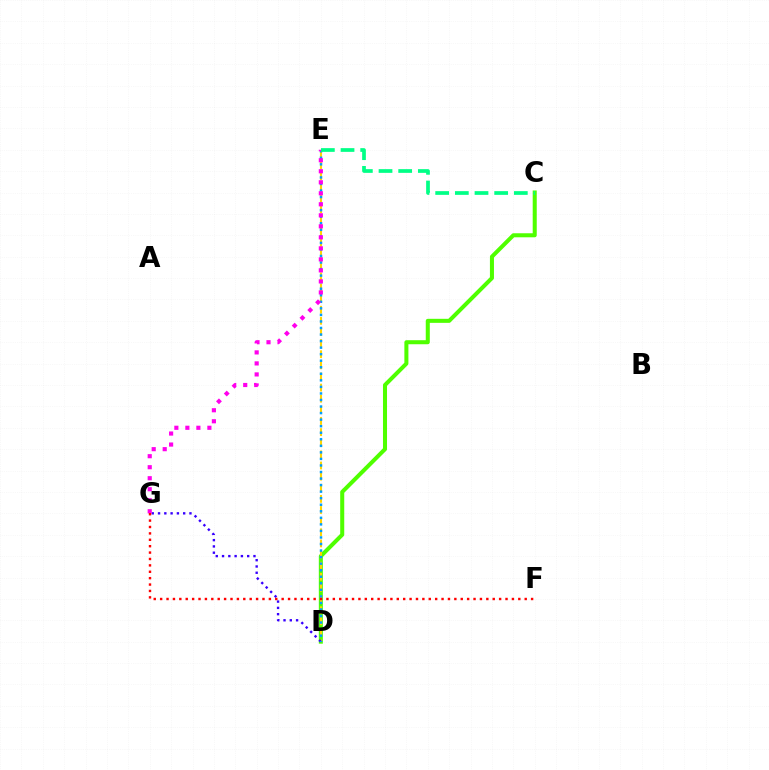{('C', 'D'): [{'color': '#4fff00', 'line_style': 'solid', 'thickness': 2.91}], ('D', 'E'): [{'color': '#ffd500', 'line_style': 'dashed', 'thickness': 1.51}, {'color': '#009eff', 'line_style': 'dotted', 'thickness': 1.78}], ('D', 'G'): [{'color': '#3700ff', 'line_style': 'dotted', 'thickness': 1.71}], ('E', 'G'): [{'color': '#ff00ed', 'line_style': 'dotted', 'thickness': 2.99}], ('F', 'G'): [{'color': '#ff0000', 'line_style': 'dotted', 'thickness': 1.74}], ('C', 'E'): [{'color': '#00ff86', 'line_style': 'dashed', 'thickness': 2.67}]}